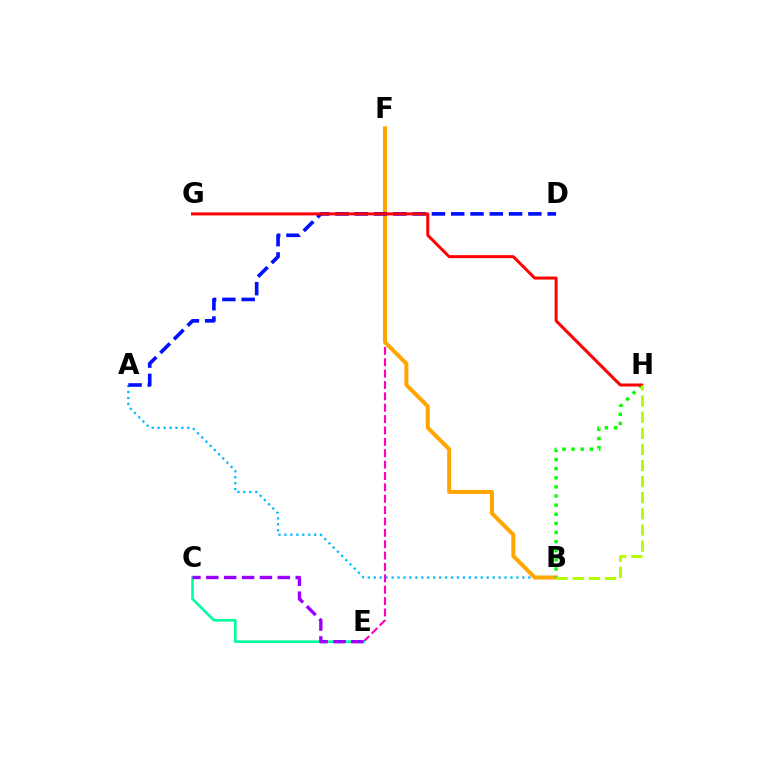{('A', 'B'): [{'color': '#00b5ff', 'line_style': 'dotted', 'thickness': 1.62}], ('E', 'F'): [{'color': '#ff00bd', 'line_style': 'dashed', 'thickness': 1.55}], ('B', 'F'): [{'color': '#ffa500', 'line_style': 'solid', 'thickness': 2.9}], ('A', 'D'): [{'color': '#0010ff', 'line_style': 'dashed', 'thickness': 2.62}], ('B', 'H'): [{'color': '#08ff00', 'line_style': 'dotted', 'thickness': 2.48}, {'color': '#b3ff00', 'line_style': 'dashed', 'thickness': 2.19}], ('C', 'E'): [{'color': '#00ff9d', 'line_style': 'solid', 'thickness': 1.88}, {'color': '#9b00ff', 'line_style': 'dashed', 'thickness': 2.43}], ('G', 'H'): [{'color': '#ff0000', 'line_style': 'solid', 'thickness': 2.15}]}